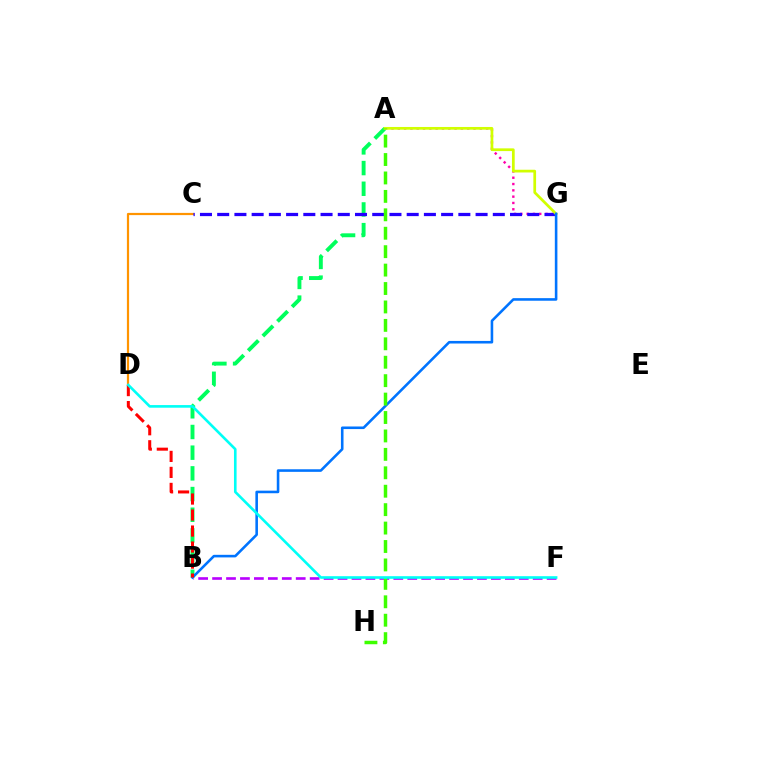{('A', 'B'): [{'color': '#00ff5c', 'line_style': 'dashed', 'thickness': 2.81}], ('A', 'G'): [{'color': '#ff00ac', 'line_style': 'dotted', 'thickness': 1.71}, {'color': '#d1ff00', 'line_style': 'solid', 'thickness': 1.96}], ('B', 'F'): [{'color': '#b900ff', 'line_style': 'dashed', 'thickness': 1.89}], ('C', 'D'): [{'color': '#ff9400', 'line_style': 'solid', 'thickness': 1.59}], ('C', 'G'): [{'color': '#2500ff', 'line_style': 'dashed', 'thickness': 2.34}], ('B', 'G'): [{'color': '#0074ff', 'line_style': 'solid', 'thickness': 1.86}], ('A', 'H'): [{'color': '#3dff00', 'line_style': 'dashed', 'thickness': 2.5}], ('B', 'D'): [{'color': '#ff0000', 'line_style': 'dashed', 'thickness': 2.17}], ('D', 'F'): [{'color': '#00fff6', 'line_style': 'solid', 'thickness': 1.89}]}